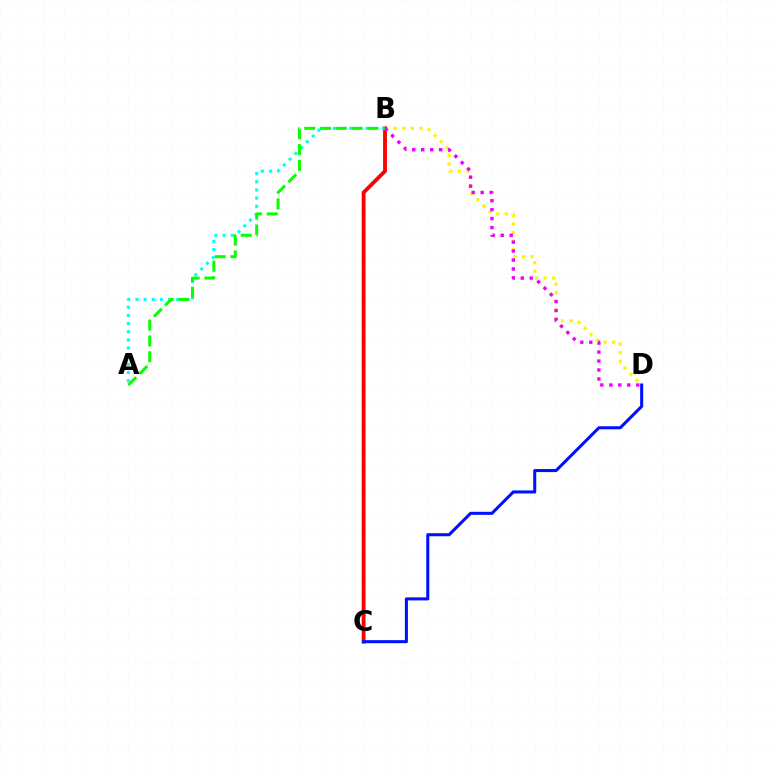{('B', 'D'): [{'color': '#fcf500', 'line_style': 'dotted', 'thickness': 2.33}, {'color': '#ee00ff', 'line_style': 'dotted', 'thickness': 2.44}], ('B', 'C'): [{'color': '#ff0000', 'line_style': 'solid', 'thickness': 2.77}], ('A', 'B'): [{'color': '#00fff6', 'line_style': 'dotted', 'thickness': 2.22}, {'color': '#08ff00', 'line_style': 'dashed', 'thickness': 2.15}], ('C', 'D'): [{'color': '#0010ff', 'line_style': 'solid', 'thickness': 2.19}]}